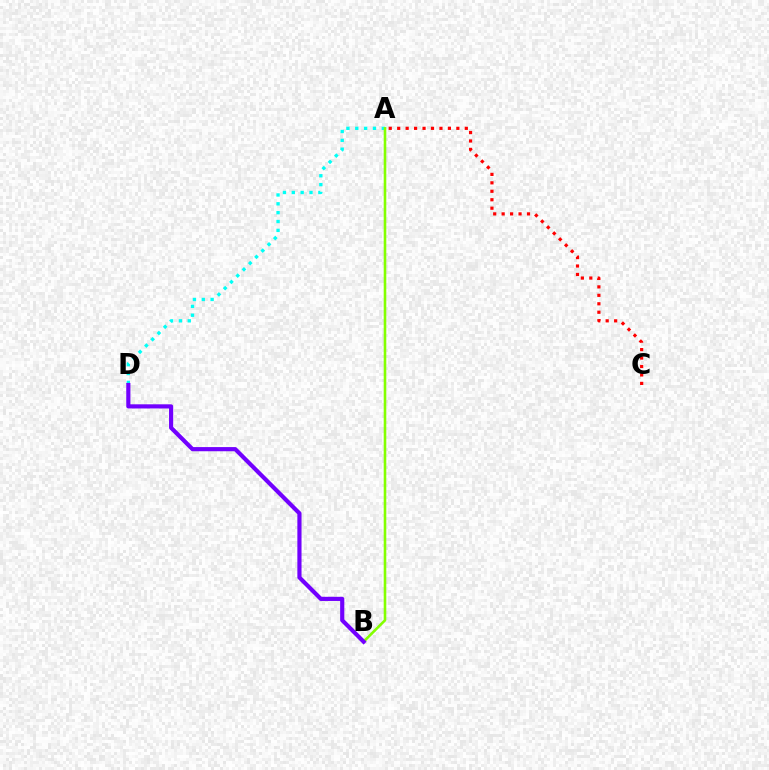{('A', 'D'): [{'color': '#00fff6', 'line_style': 'dotted', 'thickness': 2.41}], ('A', 'B'): [{'color': '#84ff00', 'line_style': 'solid', 'thickness': 1.87}], ('B', 'D'): [{'color': '#7200ff', 'line_style': 'solid', 'thickness': 3.0}], ('A', 'C'): [{'color': '#ff0000', 'line_style': 'dotted', 'thickness': 2.3}]}